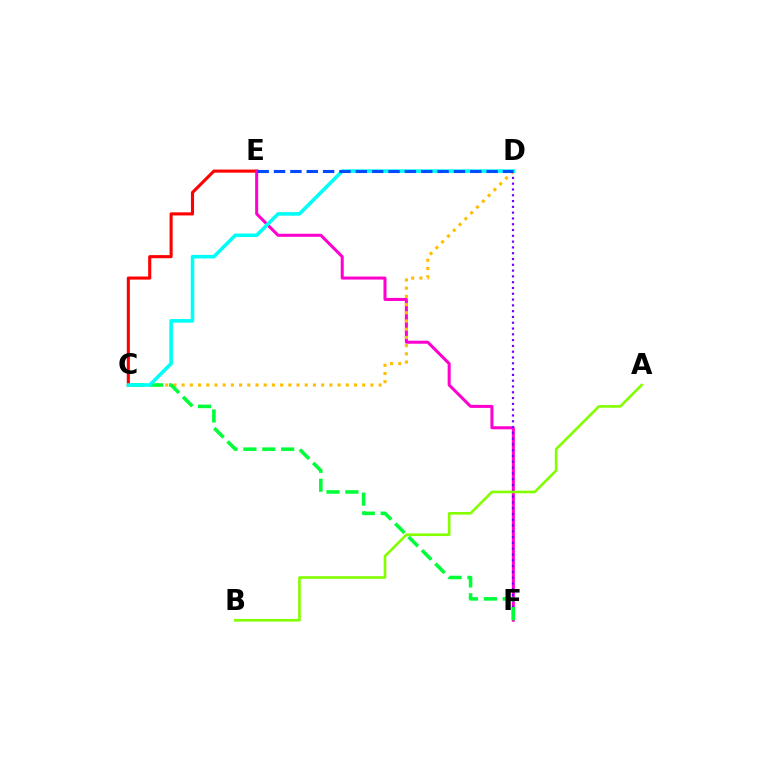{('C', 'E'): [{'color': '#ff0000', 'line_style': 'solid', 'thickness': 2.23}], ('E', 'F'): [{'color': '#ff00cf', 'line_style': 'solid', 'thickness': 2.18}], ('C', 'D'): [{'color': '#ffbd00', 'line_style': 'dotted', 'thickness': 2.23}, {'color': '#00fff6', 'line_style': 'solid', 'thickness': 2.57}], ('D', 'F'): [{'color': '#7200ff', 'line_style': 'dotted', 'thickness': 1.57}], ('A', 'B'): [{'color': '#84ff00', 'line_style': 'solid', 'thickness': 1.9}], ('C', 'F'): [{'color': '#00ff39', 'line_style': 'dashed', 'thickness': 2.57}], ('D', 'E'): [{'color': '#004bff', 'line_style': 'dashed', 'thickness': 2.22}]}